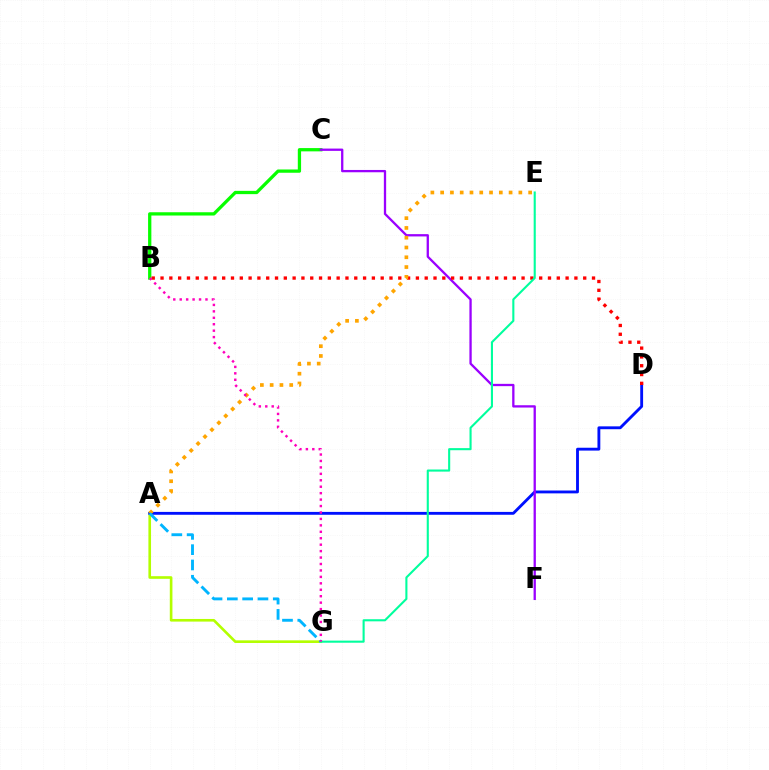{('A', 'G'): [{'color': '#b3ff00', 'line_style': 'solid', 'thickness': 1.9}, {'color': '#00b5ff', 'line_style': 'dashed', 'thickness': 2.08}], ('A', 'D'): [{'color': '#0010ff', 'line_style': 'solid', 'thickness': 2.06}], ('B', 'C'): [{'color': '#08ff00', 'line_style': 'solid', 'thickness': 2.36}], ('C', 'F'): [{'color': '#9b00ff', 'line_style': 'solid', 'thickness': 1.66}], ('B', 'D'): [{'color': '#ff0000', 'line_style': 'dotted', 'thickness': 2.39}], ('A', 'E'): [{'color': '#ffa500', 'line_style': 'dotted', 'thickness': 2.66}], ('E', 'G'): [{'color': '#00ff9d', 'line_style': 'solid', 'thickness': 1.51}], ('B', 'G'): [{'color': '#ff00bd', 'line_style': 'dotted', 'thickness': 1.75}]}